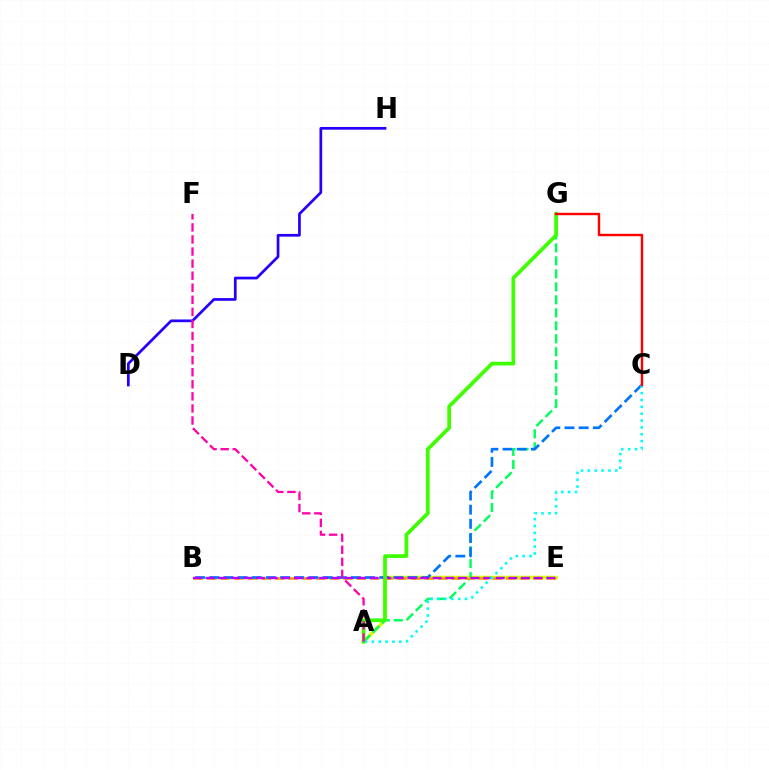{('A', 'E'): [{'color': '#d1ff00', 'line_style': 'solid', 'thickness': 2.51}], ('A', 'G'): [{'color': '#00ff5c', 'line_style': 'dashed', 'thickness': 1.76}, {'color': '#3dff00', 'line_style': 'solid', 'thickness': 2.67}], ('B', 'E'): [{'color': '#ff9400', 'line_style': 'dashed', 'thickness': 1.85}, {'color': '#b900ff', 'line_style': 'dashed', 'thickness': 1.71}], ('B', 'C'): [{'color': '#0074ff', 'line_style': 'dashed', 'thickness': 1.92}], ('D', 'H'): [{'color': '#2500ff', 'line_style': 'solid', 'thickness': 1.95}], ('A', 'C'): [{'color': '#00fff6', 'line_style': 'dotted', 'thickness': 1.86}], ('C', 'G'): [{'color': '#ff0000', 'line_style': 'solid', 'thickness': 1.74}], ('A', 'F'): [{'color': '#ff00ac', 'line_style': 'dashed', 'thickness': 1.64}]}